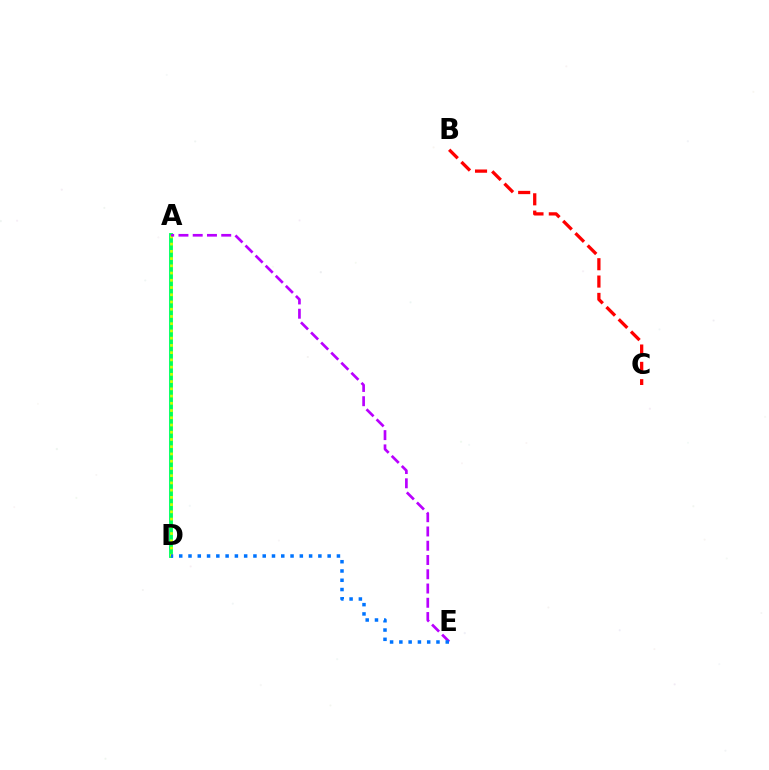{('B', 'C'): [{'color': '#ff0000', 'line_style': 'dashed', 'thickness': 2.36}], ('A', 'D'): [{'color': '#00ff5c', 'line_style': 'solid', 'thickness': 2.77}, {'color': '#d1ff00', 'line_style': 'dotted', 'thickness': 1.97}], ('A', 'E'): [{'color': '#b900ff', 'line_style': 'dashed', 'thickness': 1.94}], ('D', 'E'): [{'color': '#0074ff', 'line_style': 'dotted', 'thickness': 2.52}]}